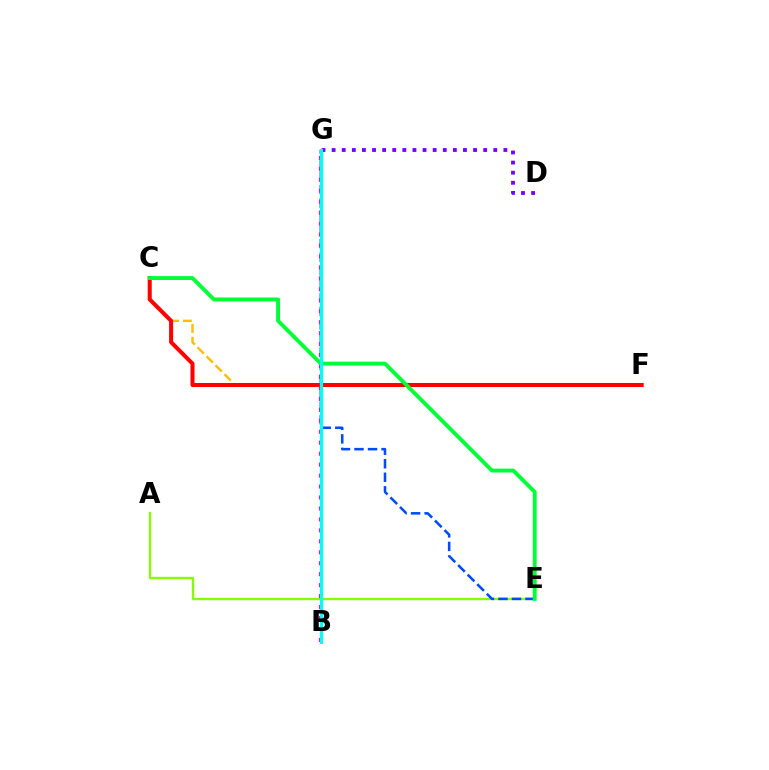{('C', 'F'): [{'color': '#ffbd00', 'line_style': 'dashed', 'thickness': 1.73}, {'color': '#ff0000', 'line_style': 'solid', 'thickness': 2.9}], ('D', 'G'): [{'color': '#7200ff', 'line_style': 'dotted', 'thickness': 2.74}], ('A', 'E'): [{'color': '#84ff00', 'line_style': 'solid', 'thickness': 1.69}], ('E', 'G'): [{'color': '#004bff', 'line_style': 'dashed', 'thickness': 1.84}], ('B', 'G'): [{'color': '#ff00cf', 'line_style': 'dotted', 'thickness': 2.98}, {'color': '#00fff6', 'line_style': 'solid', 'thickness': 2.29}], ('C', 'E'): [{'color': '#00ff39', 'line_style': 'solid', 'thickness': 2.79}]}